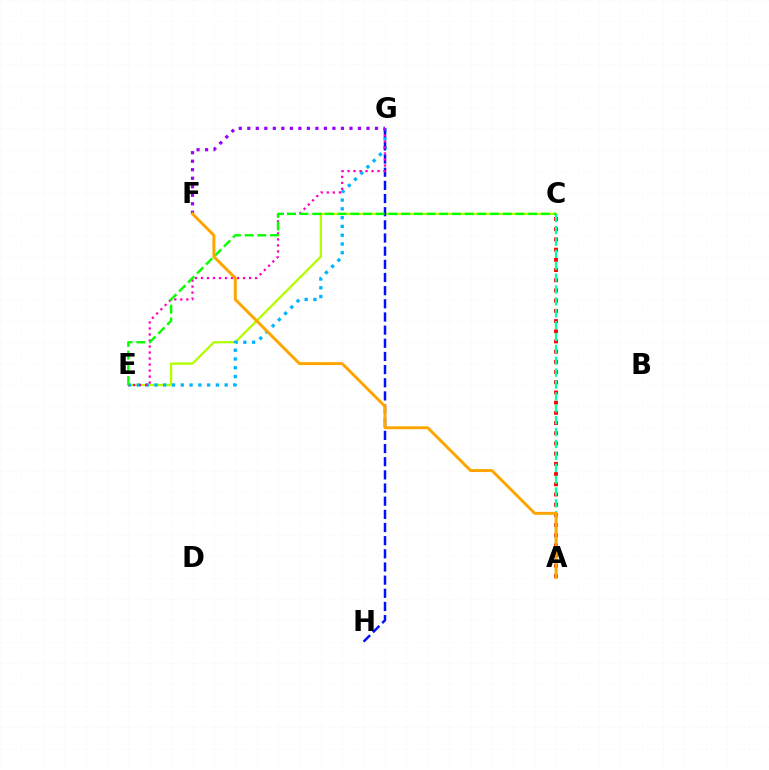{('C', 'E'): [{'color': '#b3ff00', 'line_style': 'solid', 'thickness': 1.66}, {'color': '#08ff00', 'line_style': 'dashed', 'thickness': 1.73}], ('A', 'C'): [{'color': '#ff0000', 'line_style': 'dotted', 'thickness': 2.77}, {'color': '#00ff9d', 'line_style': 'dashed', 'thickness': 1.61}], ('E', 'G'): [{'color': '#00b5ff', 'line_style': 'dotted', 'thickness': 2.39}, {'color': '#ff00bd', 'line_style': 'dotted', 'thickness': 1.63}], ('G', 'H'): [{'color': '#0010ff', 'line_style': 'dashed', 'thickness': 1.79}], ('F', 'G'): [{'color': '#9b00ff', 'line_style': 'dotted', 'thickness': 2.31}], ('A', 'F'): [{'color': '#ffa500', 'line_style': 'solid', 'thickness': 2.12}]}